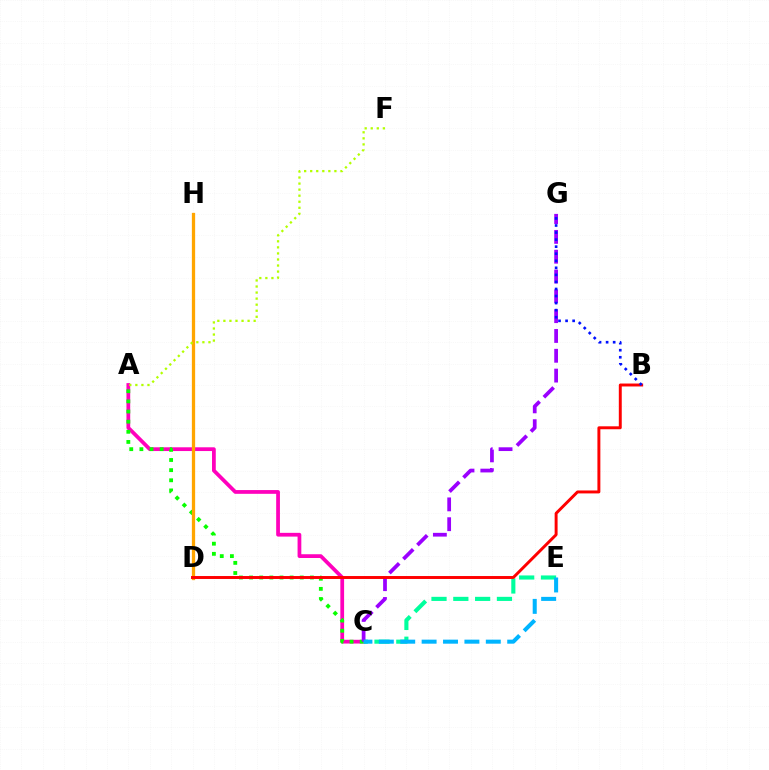{('A', 'C'): [{'color': '#ff00bd', 'line_style': 'solid', 'thickness': 2.7}, {'color': '#08ff00', 'line_style': 'dotted', 'thickness': 2.76}], ('D', 'H'): [{'color': '#ffa500', 'line_style': 'solid', 'thickness': 2.36}], ('C', 'E'): [{'color': '#00ff9d', 'line_style': 'dashed', 'thickness': 2.96}, {'color': '#00b5ff', 'line_style': 'dashed', 'thickness': 2.91}], ('C', 'G'): [{'color': '#9b00ff', 'line_style': 'dashed', 'thickness': 2.69}], ('B', 'D'): [{'color': '#ff0000', 'line_style': 'solid', 'thickness': 2.12}], ('B', 'G'): [{'color': '#0010ff', 'line_style': 'dotted', 'thickness': 1.92}], ('A', 'F'): [{'color': '#b3ff00', 'line_style': 'dotted', 'thickness': 1.64}]}